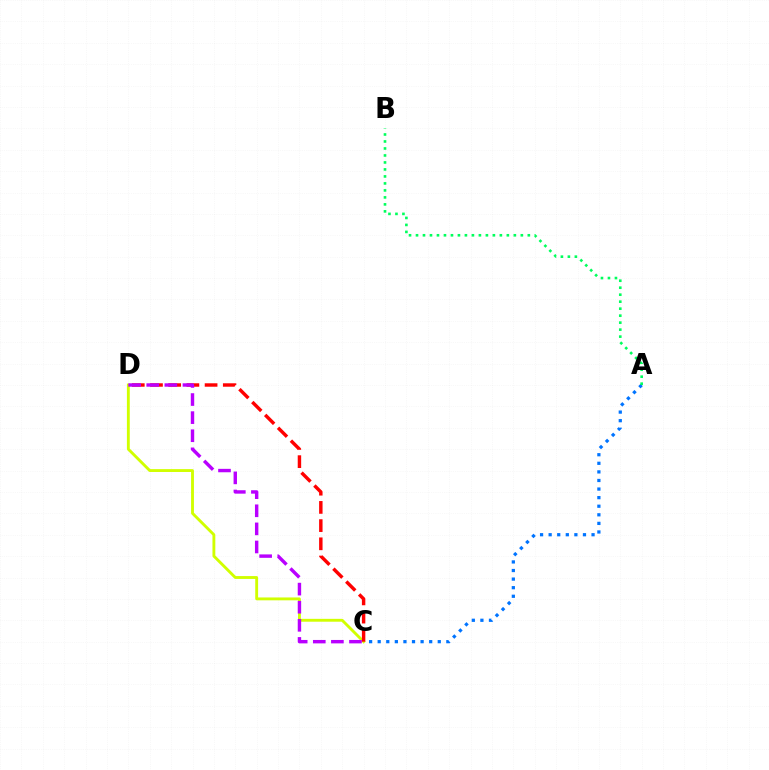{('A', 'C'): [{'color': '#0074ff', 'line_style': 'dotted', 'thickness': 2.33}], ('C', 'D'): [{'color': '#d1ff00', 'line_style': 'solid', 'thickness': 2.06}, {'color': '#ff0000', 'line_style': 'dashed', 'thickness': 2.47}, {'color': '#b900ff', 'line_style': 'dashed', 'thickness': 2.46}], ('A', 'B'): [{'color': '#00ff5c', 'line_style': 'dotted', 'thickness': 1.9}]}